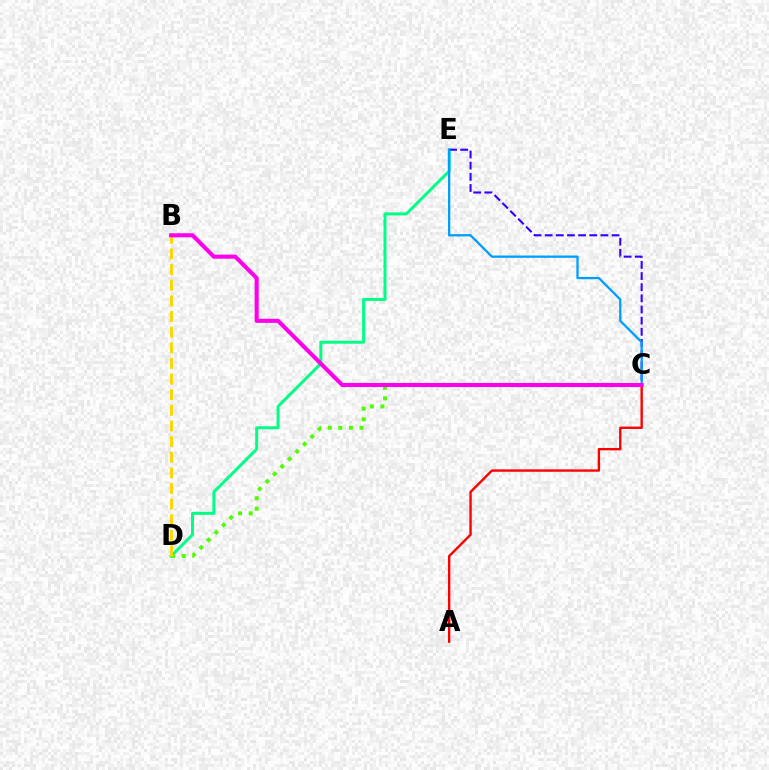{('D', 'E'): [{'color': '#00ff86', 'line_style': 'solid', 'thickness': 2.15}], ('C', 'E'): [{'color': '#3700ff', 'line_style': 'dashed', 'thickness': 1.51}, {'color': '#009eff', 'line_style': 'solid', 'thickness': 1.65}], ('C', 'D'): [{'color': '#4fff00', 'line_style': 'dotted', 'thickness': 2.88}], ('A', 'C'): [{'color': '#ff0000', 'line_style': 'solid', 'thickness': 1.71}], ('B', 'D'): [{'color': '#ffd500', 'line_style': 'dashed', 'thickness': 2.12}], ('B', 'C'): [{'color': '#ff00ed', 'line_style': 'solid', 'thickness': 2.93}]}